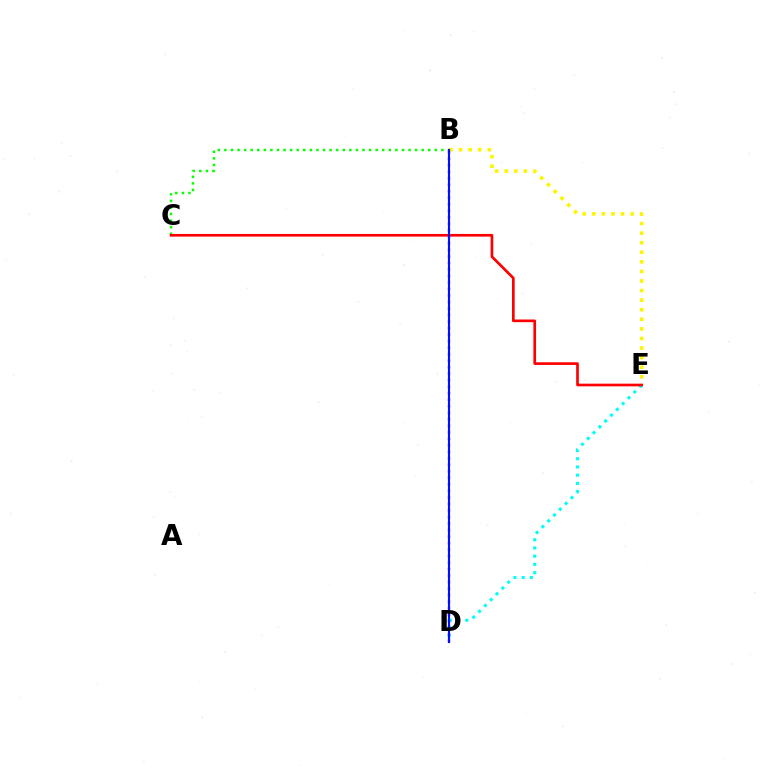{('D', 'E'): [{'color': '#00fff6', 'line_style': 'dotted', 'thickness': 2.24}], ('B', 'C'): [{'color': '#08ff00', 'line_style': 'dotted', 'thickness': 1.79}], ('B', 'E'): [{'color': '#fcf500', 'line_style': 'dotted', 'thickness': 2.6}], ('C', 'E'): [{'color': '#ff0000', 'line_style': 'solid', 'thickness': 1.93}], ('B', 'D'): [{'color': '#ee00ff', 'line_style': 'dotted', 'thickness': 1.77}, {'color': '#0010ff', 'line_style': 'solid', 'thickness': 1.54}]}